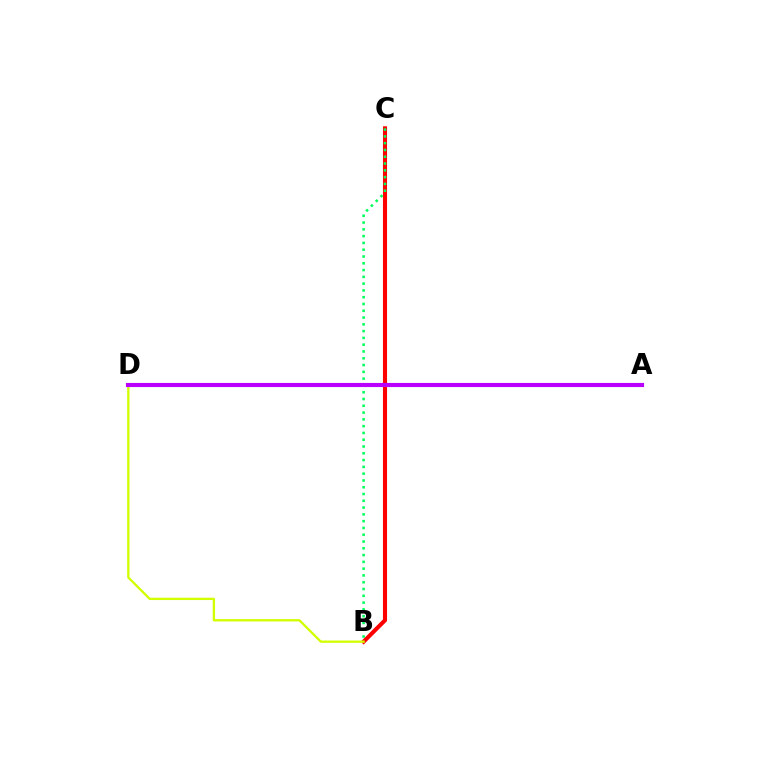{('A', 'D'): [{'color': '#0074ff', 'line_style': 'dotted', 'thickness': 1.92}, {'color': '#b900ff', 'line_style': 'solid', 'thickness': 2.97}], ('B', 'C'): [{'color': '#ff0000', 'line_style': 'solid', 'thickness': 2.95}, {'color': '#00ff5c', 'line_style': 'dotted', 'thickness': 1.84}], ('B', 'D'): [{'color': '#d1ff00', 'line_style': 'solid', 'thickness': 1.67}]}